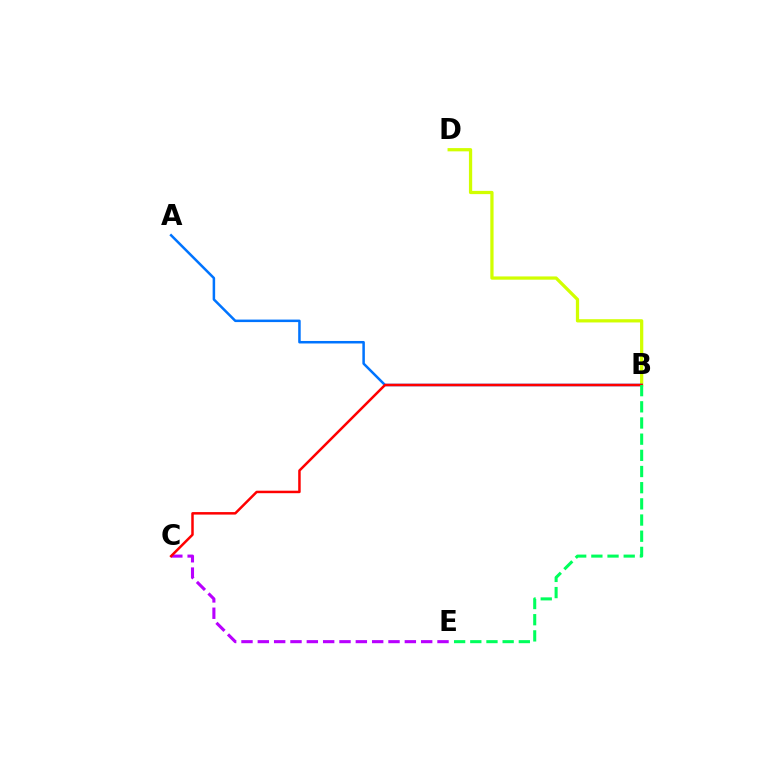{('B', 'D'): [{'color': '#d1ff00', 'line_style': 'solid', 'thickness': 2.34}], ('C', 'E'): [{'color': '#b900ff', 'line_style': 'dashed', 'thickness': 2.22}], ('A', 'B'): [{'color': '#0074ff', 'line_style': 'solid', 'thickness': 1.81}], ('B', 'C'): [{'color': '#ff0000', 'line_style': 'solid', 'thickness': 1.8}], ('B', 'E'): [{'color': '#00ff5c', 'line_style': 'dashed', 'thickness': 2.2}]}